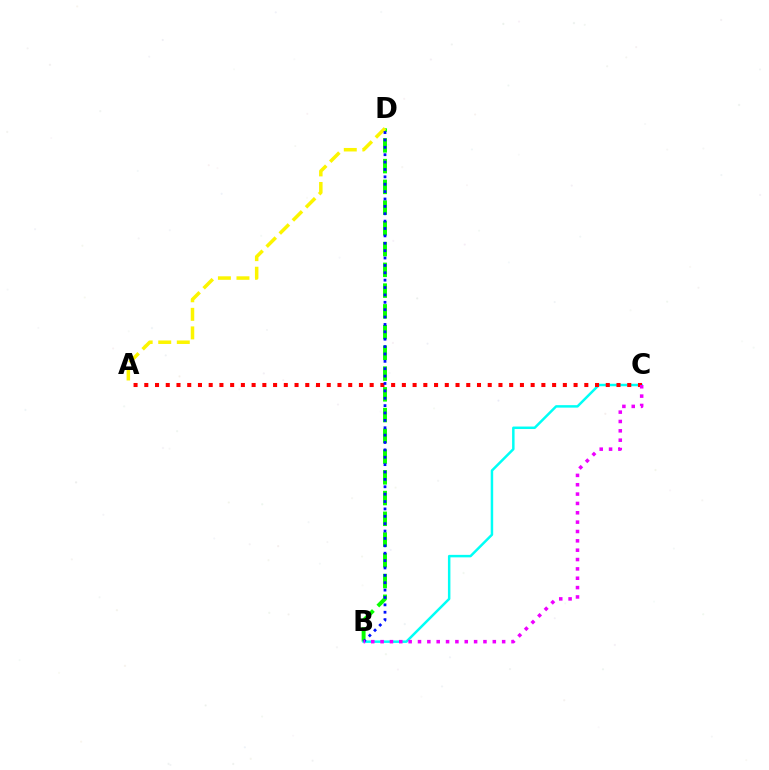{('B', 'D'): [{'color': '#08ff00', 'line_style': 'dashed', 'thickness': 2.82}, {'color': '#0010ff', 'line_style': 'dotted', 'thickness': 2.0}], ('B', 'C'): [{'color': '#00fff6', 'line_style': 'solid', 'thickness': 1.79}, {'color': '#ee00ff', 'line_style': 'dotted', 'thickness': 2.54}], ('A', 'D'): [{'color': '#fcf500', 'line_style': 'dashed', 'thickness': 2.52}], ('A', 'C'): [{'color': '#ff0000', 'line_style': 'dotted', 'thickness': 2.92}]}